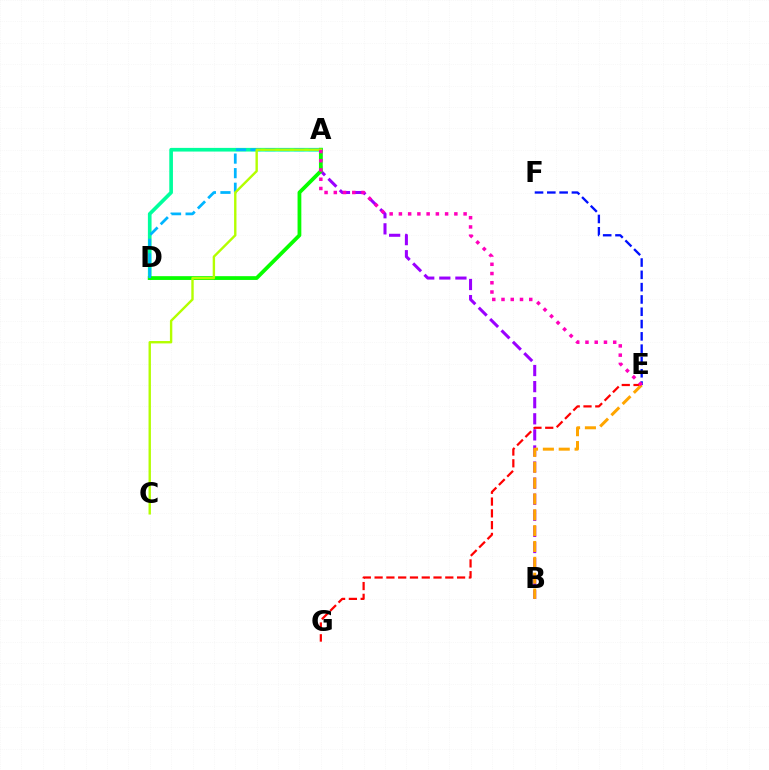{('E', 'F'): [{'color': '#0010ff', 'line_style': 'dashed', 'thickness': 1.67}], ('A', 'D'): [{'color': '#00ff9d', 'line_style': 'solid', 'thickness': 2.64}, {'color': '#08ff00', 'line_style': 'solid', 'thickness': 2.72}, {'color': '#00b5ff', 'line_style': 'dashed', 'thickness': 1.98}], ('A', 'B'): [{'color': '#9b00ff', 'line_style': 'dashed', 'thickness': 2.19}], ('E', 'G'): [{'color': '#ff0000', 'line_style': 'dashed', 'thickness': 1.6}], ('B', 'E'): [{'color': '#ffa500', 'line_style': 'dashed', 'thickness': 2.15}], ('A', 'C'): [{'color': '#b3ff00', 'line_style': 'solid', 'thickness': 1.72}], ('A', 'E'): [{'color': '#ff00bd', 'line_style': 'dotted', 'thickness': 2.51}]}